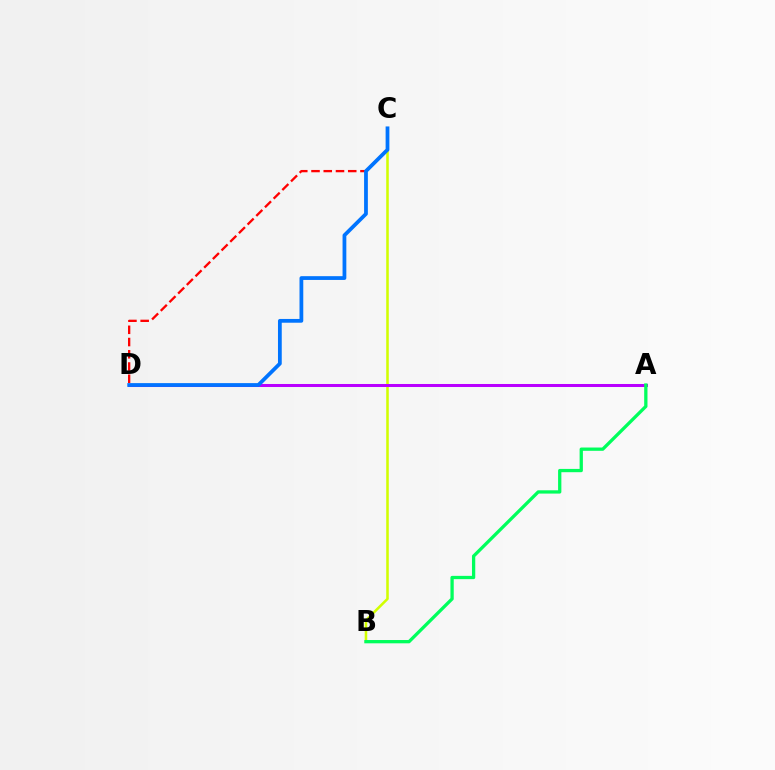{('B', 'C'): [{'color': '#d1ff00', 'line_style': 'solid', 'thickness': 1.84}], ('A', 'D'): [{'color': '#b900ff', 'line_style': 'solid', 'thickness': 2.18}], ('C', 'D'): [{'color': '#ff0000', 'line_style': 'dashed', 'thickness': 1.66}, {'color': '#0074ff', 'line_style': 'solid', 'thickness': 2.71}], ('A', 'B'): [{'color': '#00ff5c', 'line_style': 'solid', 'thickness': 2.36}]}